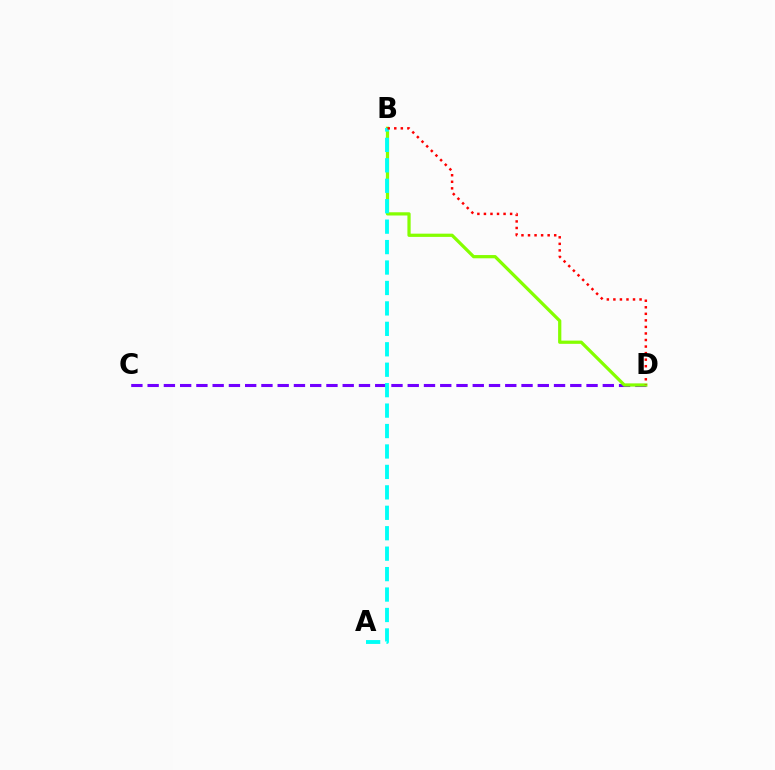{('C', 'D'): [{'color': '#7200ff', 'line_style': 'dashed', 'thickness': 2.21}], ('B', 'D'): [{'color': '#84ff00', 'line_style': 'solid', 'thickness': 2.33}, {'color': '#ff0000', 'line_style': 'dotted', 'thickness': 1.78}], ('A', 'B'): [{'color': '#00fff6', 'line_style': 'dashed', 'thickness': 2.78}]}